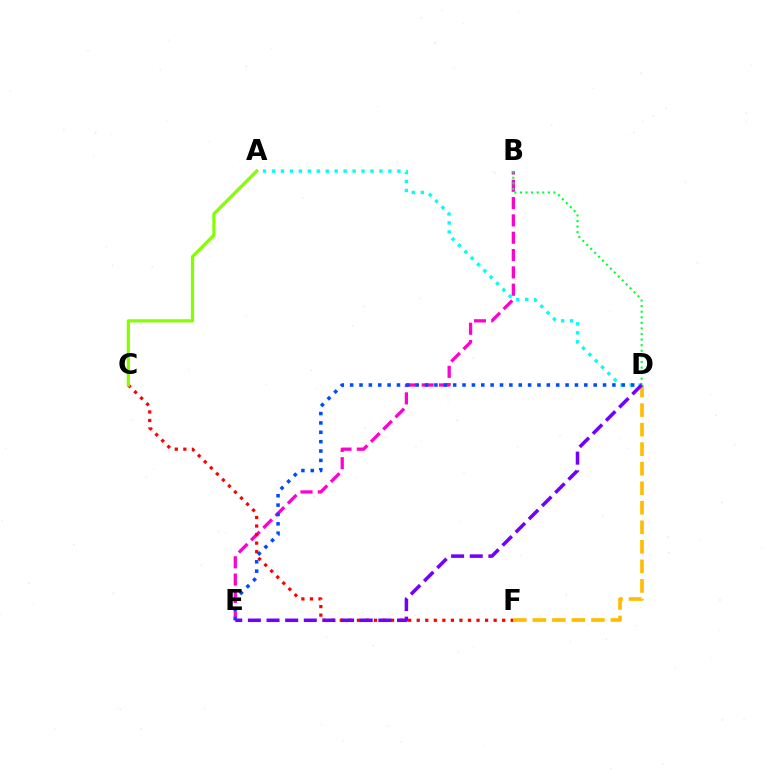{('B', 'E'): [{'color': '#ff00cf', 'line_style': 'dashed', 'thickness': 2.35}], ('A', 'D'): [{'color': '#00fff6', 'line_style': 'dotted', 'thickness': 2.43}], ('C', 'F'): [{'color': '#ff0000', 'line_style': 'dotted', 'thickness': 2.32}], ('D', 'E'): [{'color': '#004bff', 'line_style': 'dotted', 'thickness': 2.55}, {'color': '#7200ff', 'line_style': 'dashed', 'thickness': 2.53}], ('D', 'F'): [{'color': '#ffbd00', 'line_style': 'dashed', 'thickness': 2.65}], ('A', 'C'): [{'color': '#84ff00', 'line_style': 'solid', 'thickness': 2.31}], ('B', 'D'): [{'color': '#00ff39', 'line_style': 'dotted', 'thickness': 1.52}]}